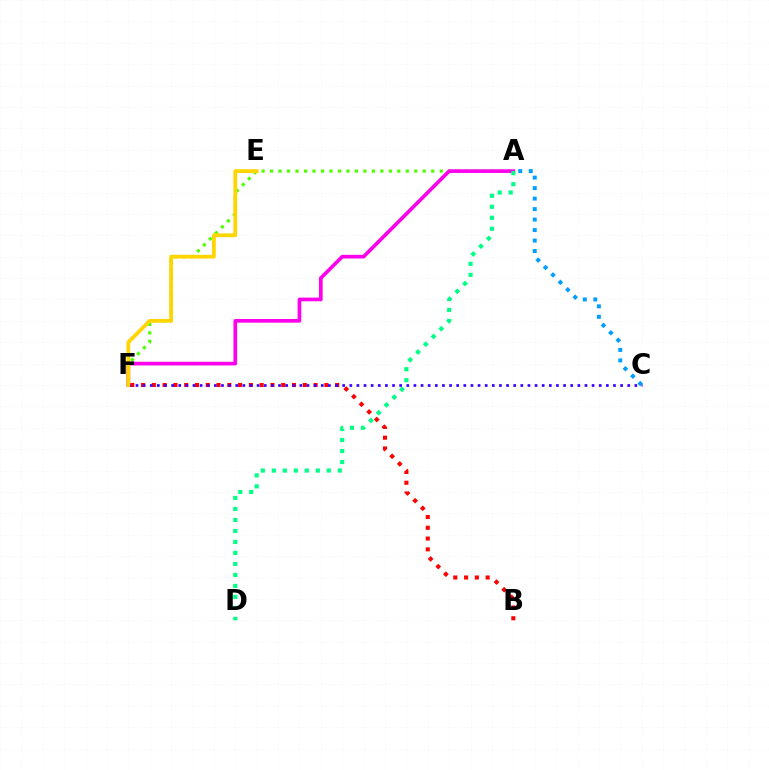{('A', 'F'): [{'color': '#4fff00', 'line_style': 'dotted', 'thickness': 2.3}, {'color': '#ff00ed', 'line_style': 'solid', 'thickness': 2.64}], ('B', 'F'): [{'color': '#ff0000', 'line_style': 'dotted', 'thickness': 2.93}], ('A', 'C'): [{'color': '#009eff', 'line_style': 'dotted', 'thickness': 2.85}], ('C', 'F'): [{'color': '#3700ff', 'line_style': 'dotted', 'thickness': 1.94}], ('E', 'F'): [{'color': '#ffd500', 'line_style': 'solid', 'thickness': 2.71}], ('A', 'D'): [{'color': '#00ff86', 'line_style': 'dotted', 'thickness': 2.99}]}